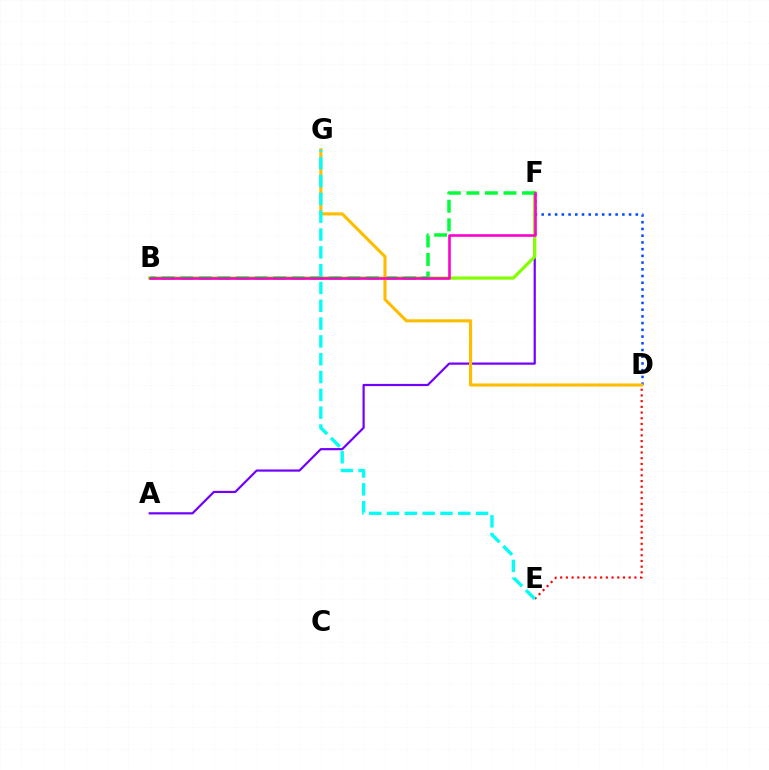{('A', 'F'): [{'color': '#7200ff', 'line_style': 'solid', 'thickness': 1.58}], ('D', 'F'): [{'color': '#004bff', 'line_style': 'dotted', 'thickness': 1.83}], ('B', 'F'): [{'color': '#84ff00', 'line_style': 'solid', 'thickness': 2.31}, {'color': '#00ff39', 'line_style': 'dashed', 'thickness': 2.52}, {'color': '#ff00cf', 'line_style': 'solid', 'thickness': 1.88}], ('D', 'E'): [{'color': '#ff0000', 'line_style': 'dotted', 'thickness': 1.55}], ('D', 'G'): [{'color': '#ffbd00', 'line_style': 'solid', 'thickness': 2.24}], ('E', 'G'): [{'color': '#00fff6', 'line_style': 'dashed', 'thickness': 2.42}]}